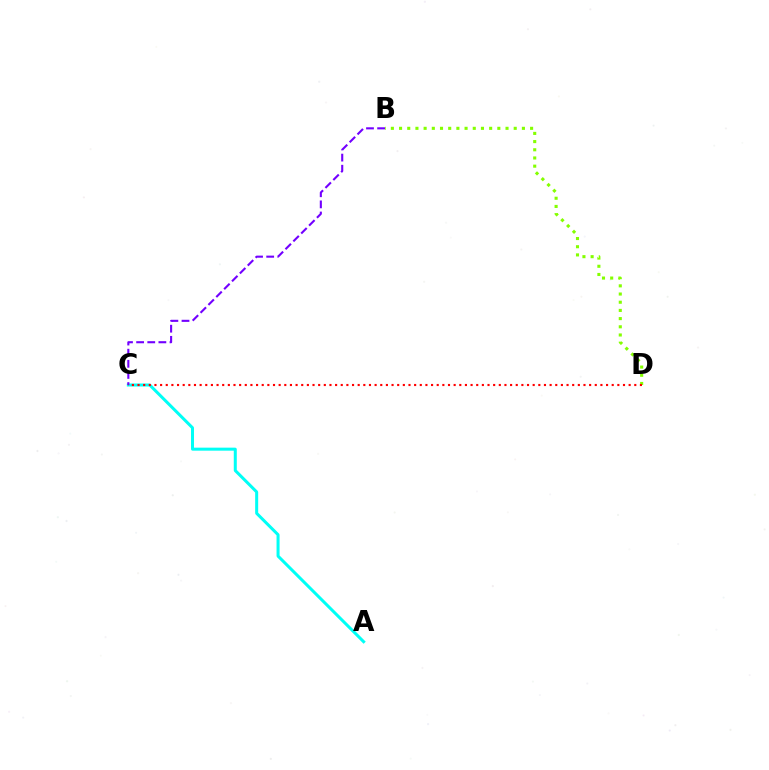{('A', 'C'): [{'color': '#00fff6', 'line_style': 'solid', 'thickness': 2.17}], ('B', 'C'): [{'color': '#7200ff', 'line_style': 'dashed', 'thickness': 1.51}], ('B', 'D'): [{'color': '#84ff00', 'line_style': 'dotted', 'thickness': 2.23}], ('C', 'D'): [{'color': '#ff0000', 'line_style': 'dotted', 'thickness': 1.53}]}